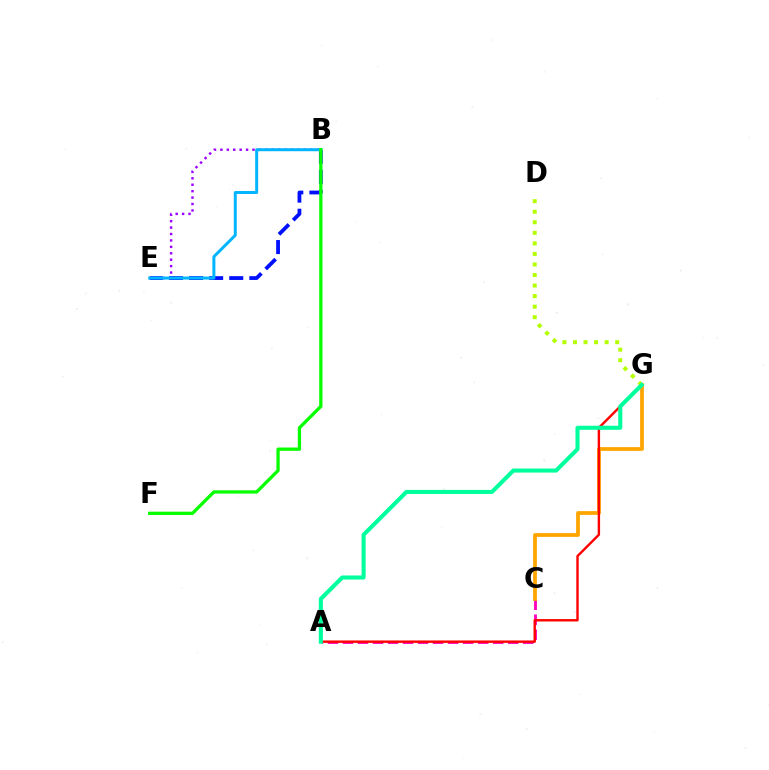{('A', 'C'): [{'color': '#ff00bd', 'line_style': 'dashed', 'thickness': 2.04}], ('C', 'G'): [{'color': '#ffa500', 'line_style': 'solid', 'thickness': 2.72}], ('B', 'E'): [{'color': '#0010ff', 'line_style': 'dashed', 'thickness': 2.73}, {'color': '#9b00ff', 'line_style': 'dotted', 'thickness': 1.75}, {'color': '#00b5ff', 'line_style': 'solid', 'thickness': 2.14}], ('A', 'G'): [{'color': '#ff0000', 'line_style': 'solid', 'thickness': 1.73}, {'color': '#00ff9d', 'line_style': 'solid', 'thickness': 2.93}], ('D', 'G'): [{'color': '#b3ff00', 'line_style': 'dotted', 'thickness': 2.87}], ('B', 'F'): [{'color': '#08ff00', 'line_style': 'solid', 'thickness': 2.37}]}